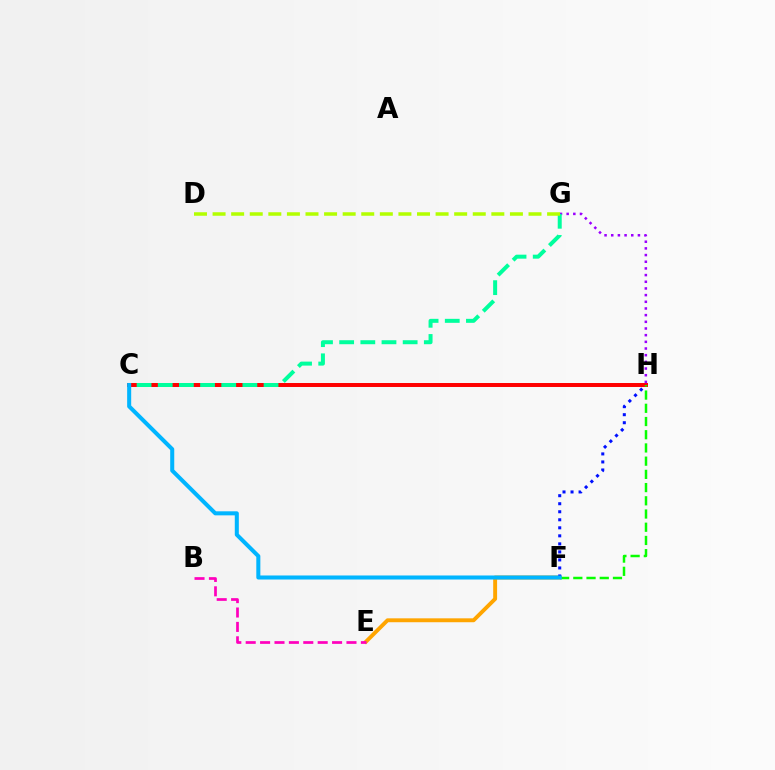{('C', 'H'): [{'color': '#ff0000', 'line_style': 'solid', 'thickness': 2.86}], ('E', 'F'): [{'color': '#ffa500', 'line_style': 'solid', 'thickness': 2.81}], ('G', 'H'): [{'color': '#9b00ff', 'line_style': 'dotted', 'thickness': 1.81}], ('C', 'G'): [{'color': '#00ff9d', 'line_style': 'dashed', 'thickness': 2.88}], ('F', 'H'): [{'color': '#0010ff', 'line_style': 'dotted', 'thickness': 2.18}, {'color': '#08ff00', 'line_style': 'dashed', 'thickness': 1.8}], ('B', 'E'): [{'color': '#ff00bd', 'line_style': 'dashed', 'thickness': 1.96}], ('C', 'F'): [{'color': '#00b5ff', 'line_style': 'solid', 'thickness': 2.91}], ('D', 'G'): [{'color': '#b3ff00', 'line_style': 'dashed', 'thickness': 2.52}]}